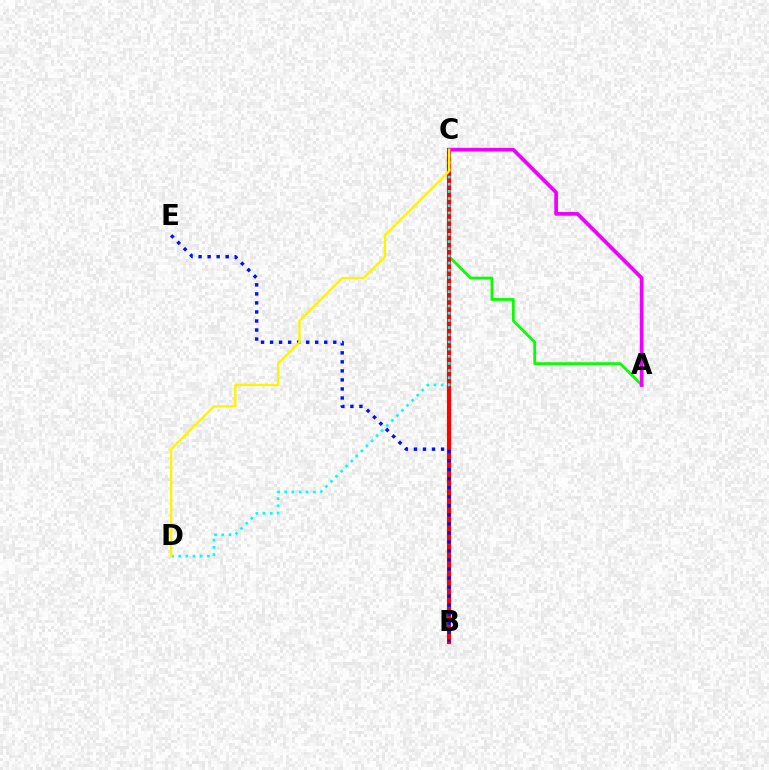{('A', 'C'): [{'color': '#08ff00', 'line_style': 'solid', 'thickness': 1.98}, {'color': '#ee00ff', 'line_style': 'solid', 'thickness': 2.67}], ('B', 'C'): [{'color': '#ff0000', 'line_style': 'solid', 'thickness': 2.99}], ('C', 'D'): [{'color': '#00fff6', 'line_style': 'dotted', 'thickness': 1.95}, {'color': '#fcf500', 'line_style': 'solid', 'thickness': 1.67}], ('B', 'E'): [{'color': '#0010ff', 'line_style': 'dotted', 'thickness': 2.45}]}